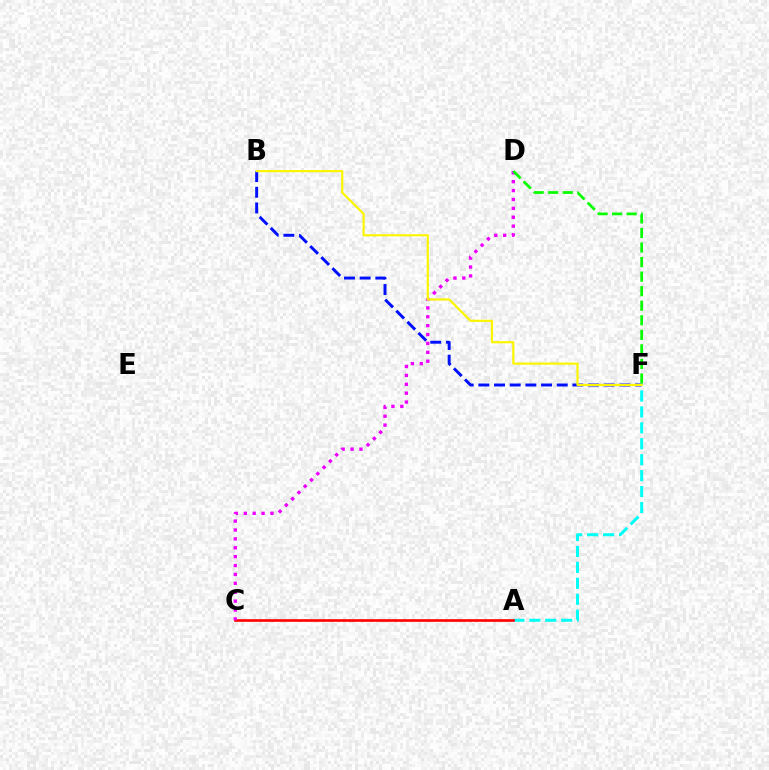{('A', 'F'): [{'color': '#00fff6', 'line_style': 'dashed', 'thickness': 2.16}], ('A', 'C'): [{'color': '#ff0000', 'line_style': 'solid', 'thickness': 1.89}], ('B', 'F'): [{'color': '#0010ff', 'line_style': 'dashed', 'thickness': 2.13}, {'color': '#fcf500', 'line_style': 'solid', 'thickness': 1.58}], ('C', 'D'): [{'color': '#ee00ff', 'line_style': 'dotted', 'thickness': 2.42}], ('D', 'F'): [{'color': '#08ff00', 'line_style': 'dashed', 'thickness': 1.98}]}